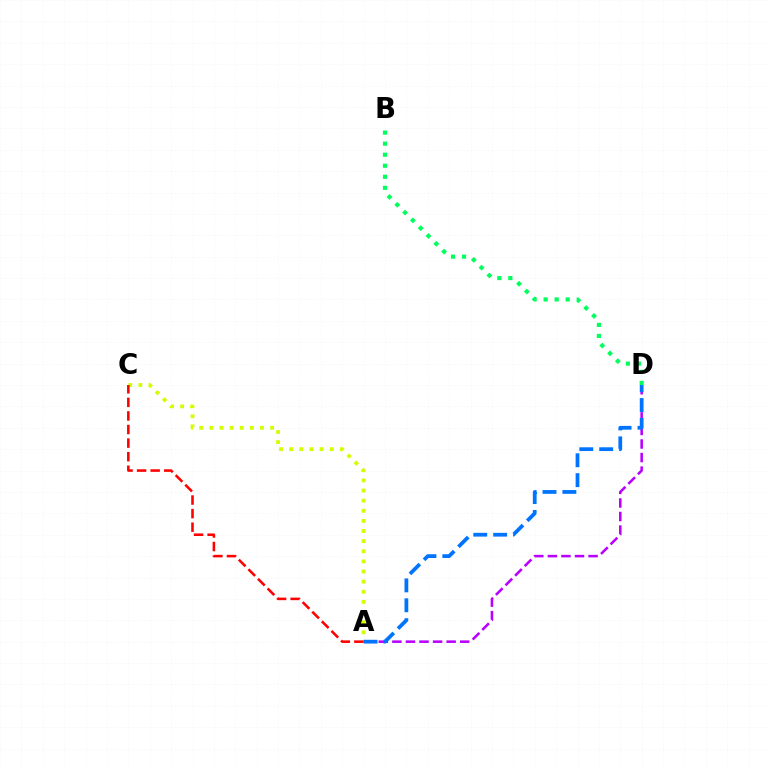{('A', 'D'): [{'color': '#b900ff', 'line_style': 'dashed', 'thickness': 1.84}, {'color': '#0074ff', 'line_style': 'dashed', 'thickness': 2.7}], ('A', 'C'): [{'color': '#d1ff00', 'line_style': 'dotted', 'thickness': 2.75}, {'color': '#ff0000', 'line_style': 'dashed', 'thickness': 1.84}], ('B', 'D'): [{'color': '#00ff5c', 'line_style': 'dotted', 'thickness': 3.0}]}